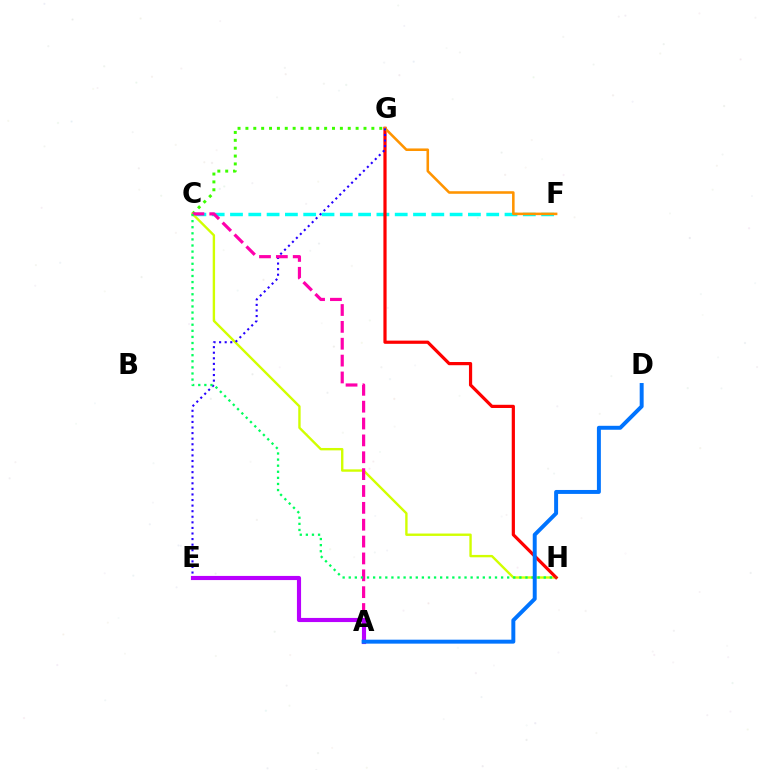{('C', 'G'): [{'color': '#3dff00', 'line_style': 'dotted', 'thickness': 2.14}], ('C', 'F'): [{'color': '#00fff6', 'line_style': 'dashed', 'thickness': 2.49}], ('C', 'H'): [{'color': '#d1ff00', 'line_style': 'solid', 'thickness': 1.72}, {'color': '#00ff5c', 'line_style': 'dotted', 'thickness': 1.66}], ('G', 'H'): [{'color': '#ff0000', 'line_style': 'solid', 'thickness': 2.3}], ('F', 'G'): [{'color': '#ff9400', 'line_style': 'solid', 'thickness': 1.85}], ('E', 'G'): [{'color': '#2500ff', 'line_style': 'dotted', 'thickness': 1.52}], ('A', 'C'): [{'color': '#ff00ac', 'line_style': 'dashed', 'thickness': 2.29}], ('A', 'E'): [{'color': '#b900ff', 'line_style': 'solid', 'thickness': 2.98}], ('A', 'D'): [{'color': '#0074ff', 'line_style': 'solid', 'thickness': 2.84}]}